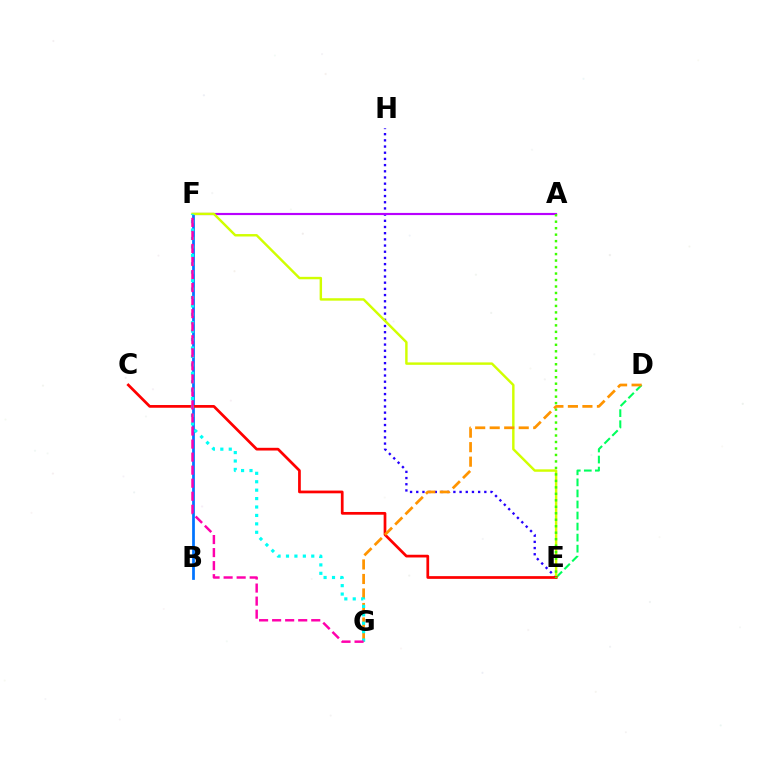{('E', 'H'): [{'color': '#2500ff', 'line_style': 'dotted', 'thickness': 1.68}], ('D', 'E'): [{'color': '#00ff5c', 'line_style': 'dashed', 'thickness': 1.5}], ('A', 'F'): [{'color': '#b900ff', 'line_style': 'solid', 'thickness': 1.56}], ('B', 'F'): [{'color': '#0074ff', 'line_style': 'solid', 'thickness': 1.97}], ('E', 'F'): [{'color': '#d1ff00', 'line_style': 'solid', 'thickness': 1.75}], ('C', 'E'): [{'color': '#ff0000', 'line_style': 'solid', 'thickness': 1.96}], ('A', 'E'): [{'color': '#3dff00', 'line_style': 'dotted', 'thickness': 1.76}], ('D', 'G'): [{'color': '#ff9400', 'line_style': 'dashed', 'thickness': 1.97}], ('F', 'G'): [{'color': '#00fff6', 'line_style': 'dotted', 'thickness': 2.29}, {'color': '#ff00ac', 'line_style': 'dashed', 'thickness': 1.77}]}